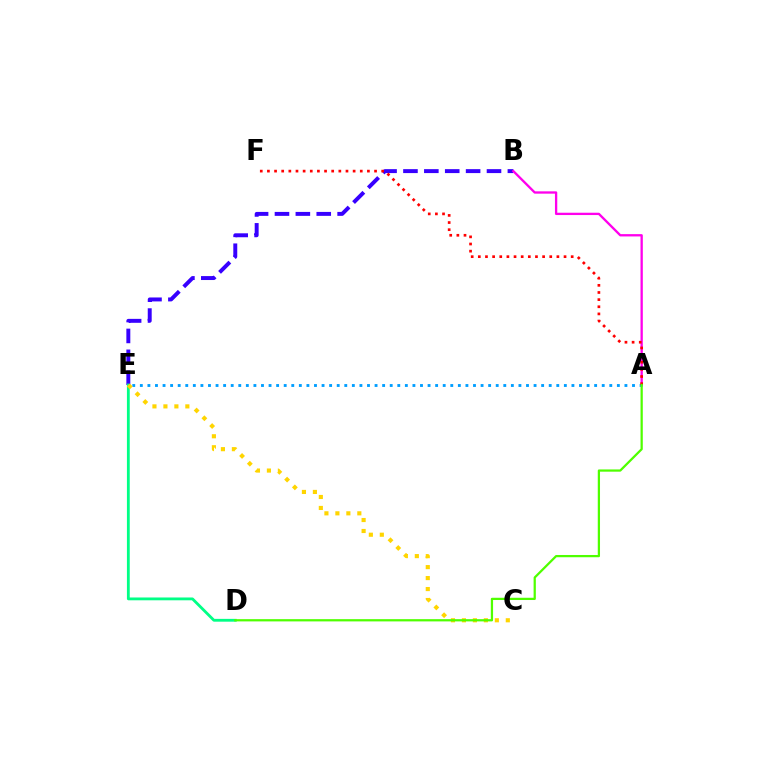{('B', 'E'): [{'color': '#3700ff', 'line_style': 'dashed', 'thickness': 2.84}], ('A', 'B'): [{'color': '#ff00ed', 'line_style': 'solid', 'thickness': 1.67}], ('D', 'E'): [{'color': '#00ff86', 'line_style': 'solid', 'thickness': 2.03}], ('A', 'E'): [{'color': '#009eff', 'line_style': 'dotted', 'thickness': 2.06}], ('A', 'F'): [{'color': '#ff0000', 'line_style': 'dotted', 'thickness': 1.94}], ('C', 'E'): [{'color': '#ffd500', 'line_style': 'dotted', 'thickness': 2.98}], ('A', 'D'): [{'color': '#4fff00', 'line_style': 'solid', 'thickness': 1.62}]}